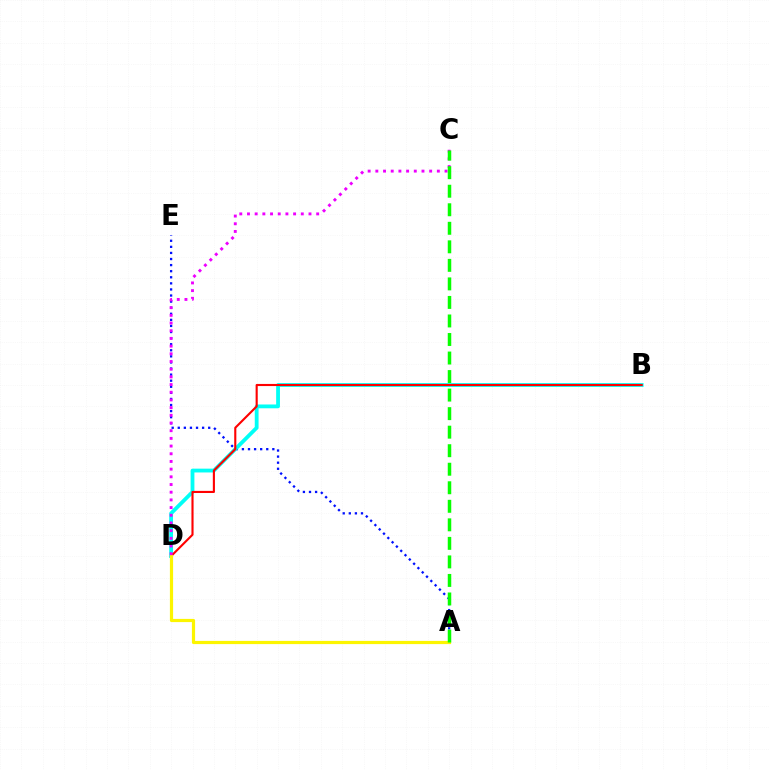{('A', 'E'): [{'color': '#0010ff', 'line_style': 'dotted', 'thickness': 1.65}], ('B', 'D'): [{'color': '#00fff6', 'line_style': 'solid', 'thickness': 2.74}, {'color': '#ff0000', 'line_style': 'solid', 'thickness': 1.53}], ('A', 'D'): [{'color': '#fcf500', 'line_style': 'solid', 'thickness': 2.3}], ('C', 'D'): [{'color': '#ee00ff', 'line_style': 'dotted', 'thickness': 2.09}], ('A', 'C'): [{'color': '#08ff00', 'line_style': 'dashed', 'thickness': 2.52}]}